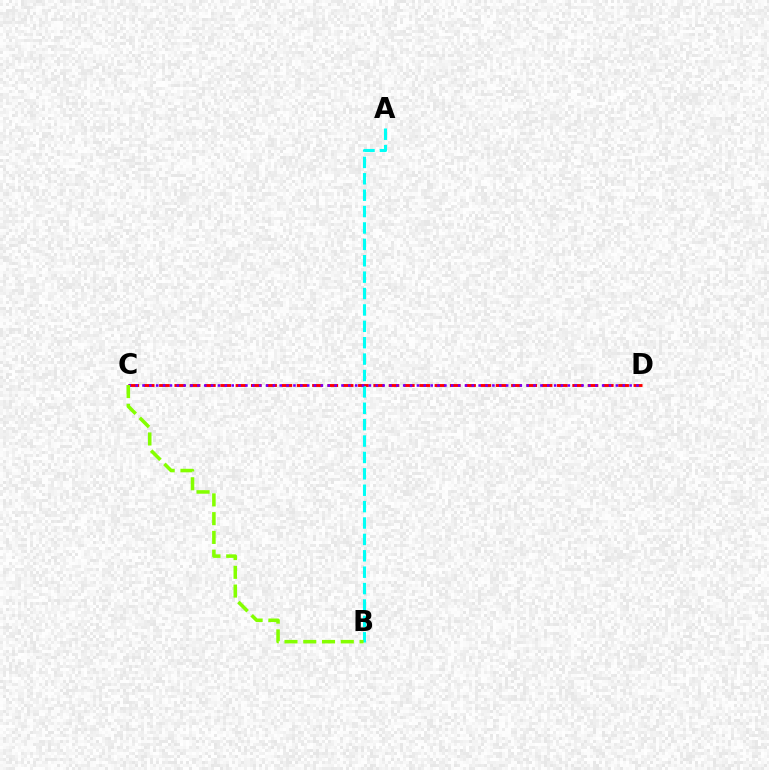{('C', 'D'): [{'color': '#ff0000', 'line_style': 'dashed', 'thickness': 2.08}, {'color': '#7200ff', 'line_style': 'dotted', 'thickness': 1.86}], ('A', 'B'): [{'color': '#00fff6', 'line_style': 'dashed', 'thickness': 2.23}], ('B', 'C'): [{'color': '#84ff00', 'line_style': 'dashed', 'thickness': 2.55}]}